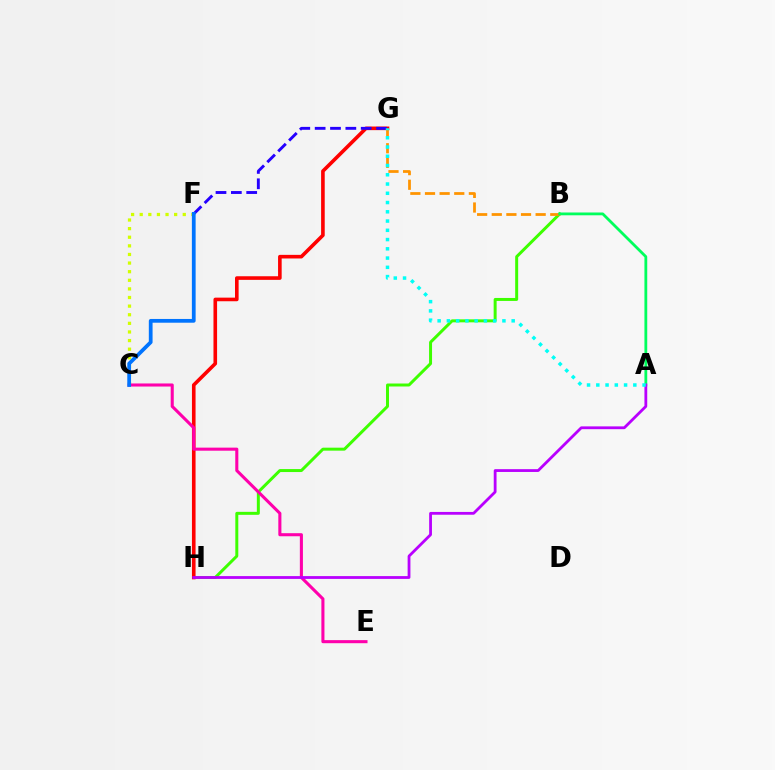{('B', 'H'): [{'color': '#3dff00', 'line_style': 'solid', 'thickness': 2.14}], ('G', 'H'): [{'color': '#ff0000', 'line_style': 'solid', 'thickness': 2.6}], ('C', 'F'): [{'color': '#d1ff00', 'line_style': 'dotted', 'thickness': 2.34}, {'color': '#0074ff', 'line_style': 'solid', 'thickness': 2.7}], ('F', 'G'): [{'color': '#2500ff', 'line_style': 'dashed', 'thickness': 2.09}], ('C', 'E'): [{'color': '#ff00ac', 'line_style': 'solid', 'thickness': 2.21}], ('B', 'G'): [{'color': '#ff9400', 'line_style': 'dashed', 'thickness': 1.99}], ('A', 'B'): [{'color': '#00ff5c', 'line_style': 'solid', 'thickness': 2.02}], ('A', 'H'): [{'color': '#b900ff', 'line_style': 'solid', 'thickness': 2.01}], ('A', 'G'): [{'color': '#00fff6', 'line_style': 'dotted', 'thickness': 2.51}]}